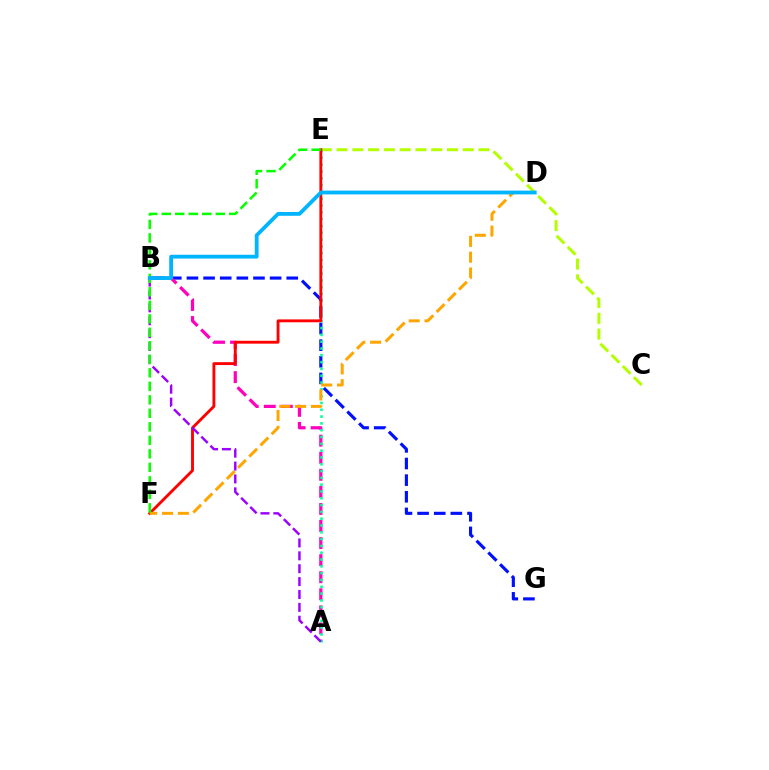{('B', 'G'): [{'color': '#0010ff', 'line_style': 'dashed', 'thickness': 2.26}], ('A', 'B'): [{'color': '#ff00bd', 'line_style': 'dashed', 'thickness': 2.32}, {'color': '#9b00ff', 'line_style': 'dashed', 'thickness': 1.75}], ('C', 'E'): [{'color': '#b3ff00', 'line_style': 'dashed', 'thickness': 2.14}], ('A', 'E'): [{'color': '#00ff9d', 'line_style': 'dotted', 'thickness': 1.85}], ('E', 'F'): [{'color': '#ff0000', 'line_style': 'solid', 'thickness': 2.07}, {'color': '#08ff00', 'line_style': 'dashed', 'thickness': 1.83}], ('D', 'F'): [{'color': '#ffa500', 'line_style': 'dashed', 'thickness': 2.15}], ('B', 'D'): [{'color': '#00b5ff', 'line_style': 'solid', 'thickness': 2.74}]}